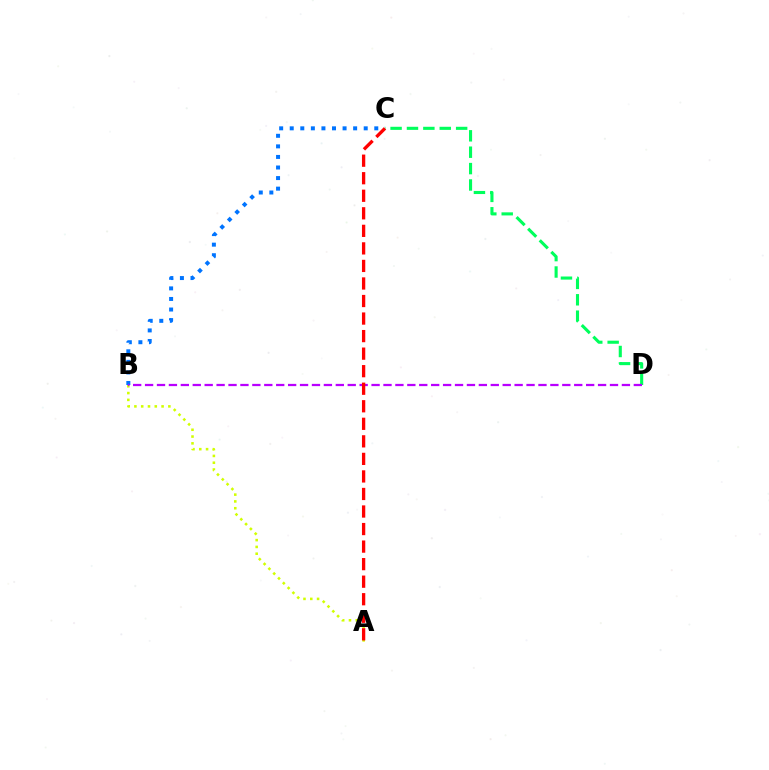{('B', 'C'): [{'color': '#0074ff', 'line_style': 'dotted', 'thickness': 2.87}], ('C', 'D'): [{'color': '#00ff5c', 'line_style': 'dashed', 'thickness': 2.23}], ('A', 'B'): [{'color': '#d1ff00', 'line_style': 'dotted', 'thickness': 1.85}], ('B', 'D'): [{'color': '#b900ff', 'line_style': 'dashed', 'thickness': 1.62}], ('A', 'C'): [{'color': '#ff0000', 'line_style': 'dashed', 'thickness': 2.38}]}